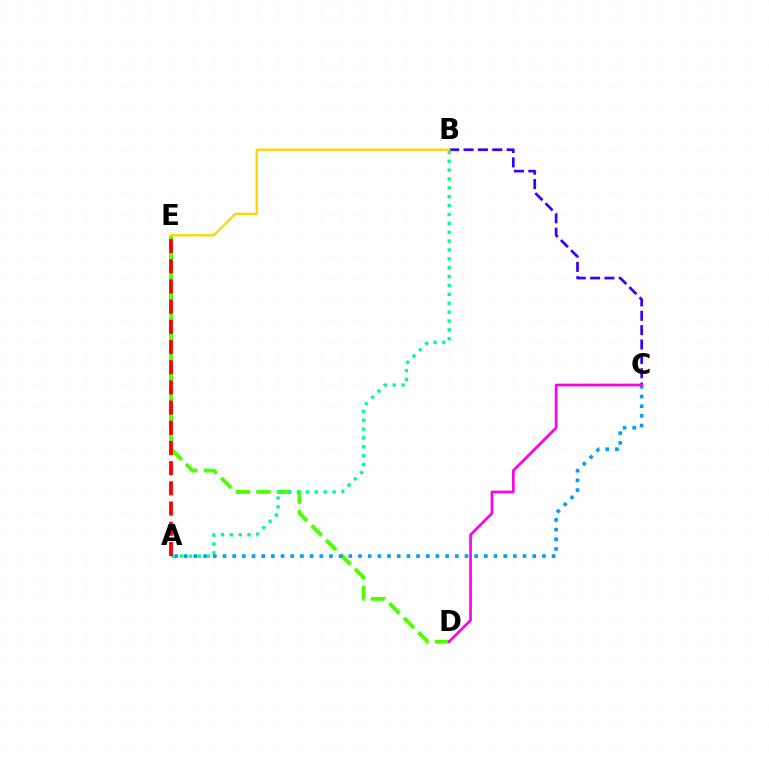{('B', 'C'): [{'color': '#3700ff', 'line_style': 'dashed', 'thickness': 1.95}], ('D', 'E'): [{'color': '#4fff00', 'line_style': 'dashed', 'thickness': 2.78}], ('A', 'C'): [{'color': '#009eff', 'line_style': 'dotted', 'thickness': 2.63}], ('A', 'B'): [{'color': '#00ff86', 'line_style': 'dotted', 'thickness': 2.41}], ('A', 'E'): [{'color': '#ff0000', 'line_style': 'dashed', 'thickness': 2.74}], ('B', 'E'): [{'color': '#ffd500', 'line_style': 'solid', 'thickness': 1.7}], ('C', 'D'): [{'color': '#ff00ed', 'line_style': 'solid', 'thickness': 1.94}]}